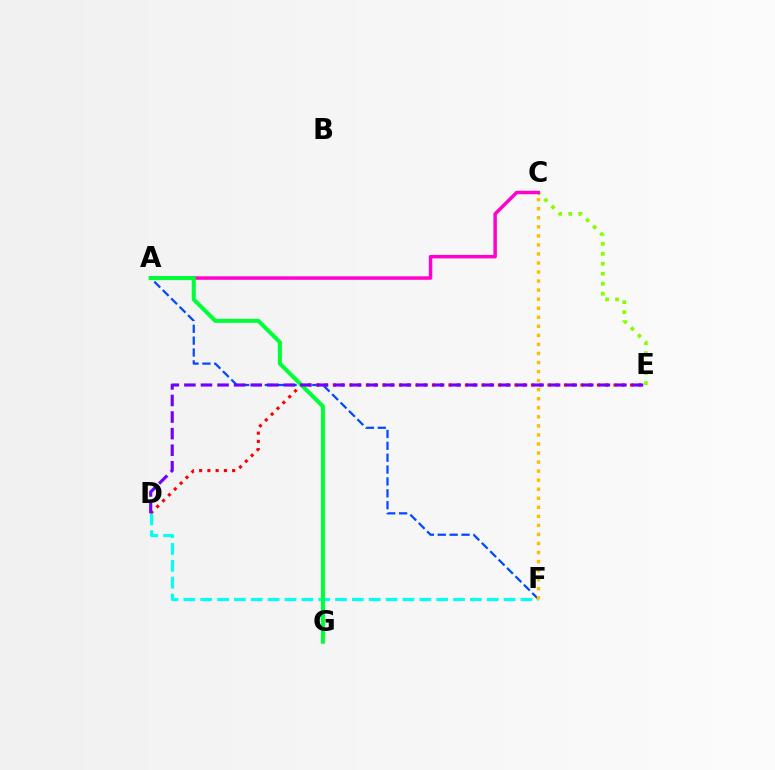{('A', 'F'): [{'color': '#004bff', 'line_style': 'dashed', 'thickness': 1.61}], ('C', 'E'): [{'color': '#84ff00', 'line_style': 'dotted', 'thickness': 2.71}], ('D', 'E'): [{'color': '#ff0000', 'line_style': 'dotted', 'thickness': 2.24}, {'color': '#7200ff', 'line_style': 'dashed', 'thickness': 2.25}], ('D', 'F'): [{'color': '#00fff6', 'line_style': 'dashed', 'thickness': 2.29}], ('A', 'C'): [{'color': '#ff00cf', 'line_style': 'solid', 'thickness': 2.5}], ('A', 'G'): [{'color': '#00ff39', 'line_style': 'solid', 'thickness': 2.92}], ('C', 'F'): [{'color': '#ffbd00', 'line_style': 'dotted', 'thickness': 2.46}]}